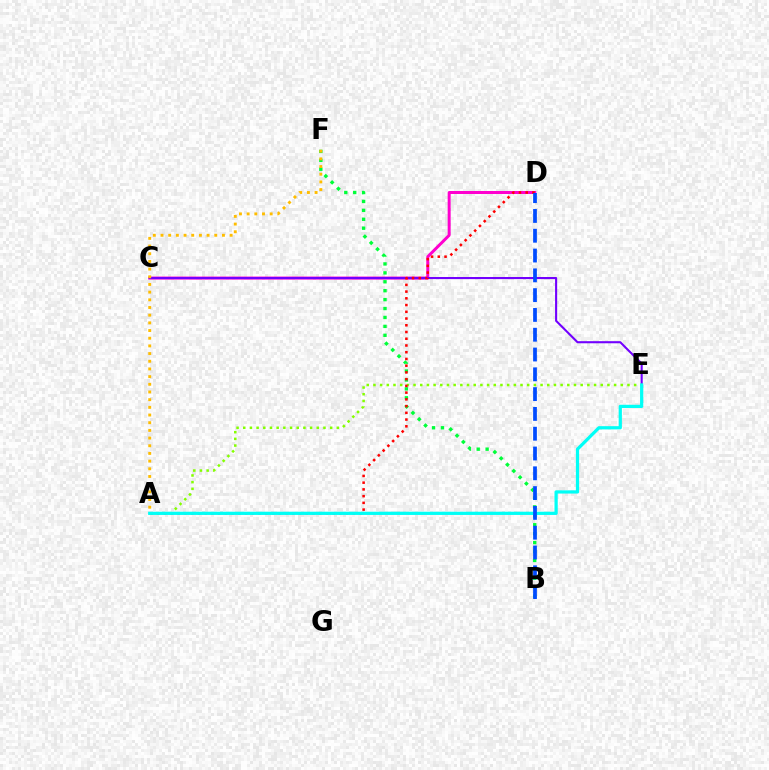{('C', 'D'): [{'color': '#ff00cf', 'line_style': 'solid', 'thickness': 2.15}], ('C', 'E'): [{'color': '#7200ff', 'line_style': 'solid', 'thickness': 1.51}], ('A', 'E'): [{'color': '#84ff00', 'line_style': 'dotted', 'thickness': 1.82}, {'color': '#00fff6', 'line_style': 'solid', 'thickness': 2.32}], ('B', 'F'): [{'color': '#00ff39', 'line_style': 'dotted', 'thickness': 2.42}], ('A', 'D'): [{'color': '#ff0000', 'line_style': 'dotted', 'thickness': 1.83}], ('A', 'F'): [{'color': '#ffbd00', 'line_style': 'dotted', 'thickness': 2.09}], ('B', 'D'): [{'color': '#004bff', 'line_style': 'dashed', 'thickness': 2.69}]}